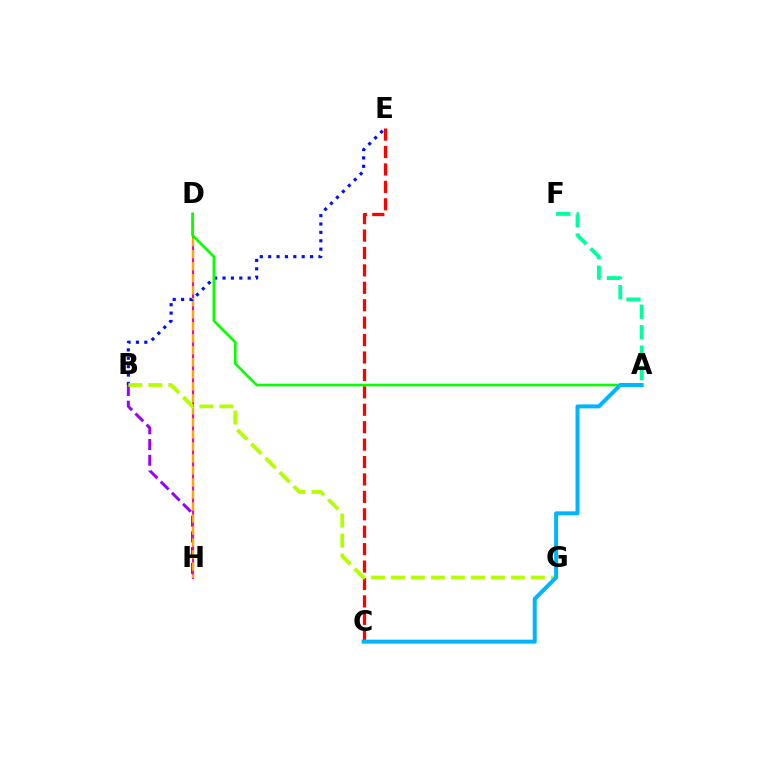{('C', 'E'): [{'color': '#ff0000', 'line_style': 'dashed', 'thickness': 2.37}], ('A', 'F'): [{'color': '#00ff9d', 'line_style': 'dashed', 'thickness': 2.78}], ('B', 'H'): [{'color': '#9b00ff', 'line_style': 'dashed', 'thickness': 2.14}], ('D', 'H'): [{'color': '#ff00bd', 'line_style': 'solid', 'thickness': 1.53}, {'color': '#ffa500', 'line_style': 'dashed', 'thickness': 1.63}], ('B', 'E'): [{'color': '#0010ff', 'line_style': 'dotted', 'thickness': 2.28}], ('B', 'G'): [{'color': '#b3ff00', 'line_style': 'dashed', 'thickness': 2.72}], ('A', 'D'): [{'color': '#08ff00', 'line_style': 'solid', 'thickness': 1.9}], ('A', 'C'): [{'color': '#00b5ff', 'line_style': 'solid', 'thickness': 2.86}]}